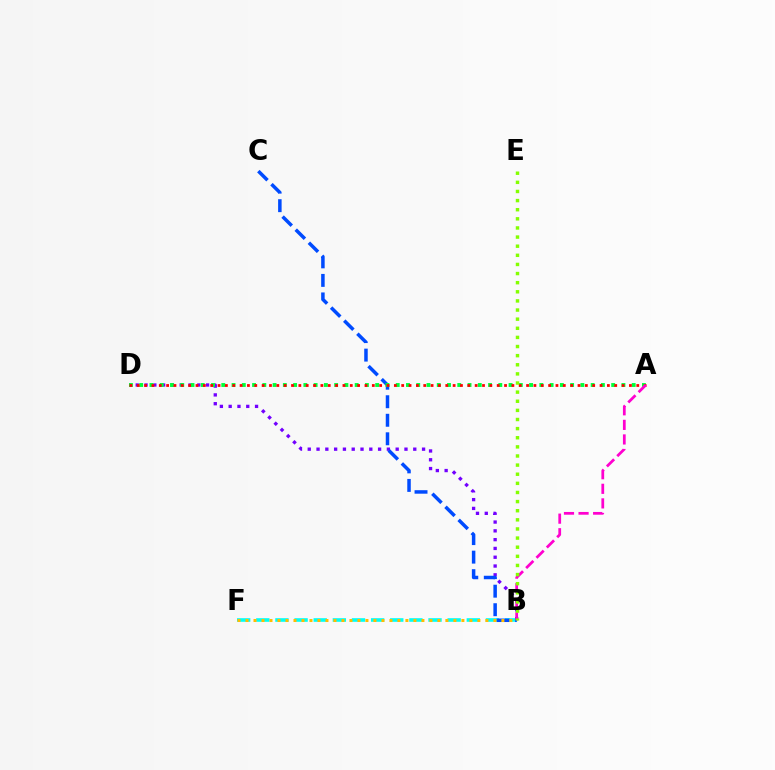{('B', 'F'): [{'color': '#00fff6', 'line_style': 'dashed', 'thickness': 2.6}, {'color': '#ffbd00', 'line_style': 'dotted', 'thickness': 2.17}], ('B', 'D'): [{'color': '#7200ff', 'line_style': 'dotted', 'thickness': 2.39}], ('B', 'C'): [{'color': '#004bff', 'line_style': 'dashed', 'thickness': 2.52}], ('A', 'D'): [{'color': '#00ff39', 'line_style': 'dotted', 'thickness': 2.79}, {'color': '#ff0000', 'line_style': 'dotted', 'thickness': 2.0}], ('A', 'B'): [{'color': '#ff00cf', 'line_style': 'dashed', 'thickness': 1.98}], ('B', 'E'): [{'color': '#84ff00', 'line_style': 'dotted', 'thickness': 2.48}]}